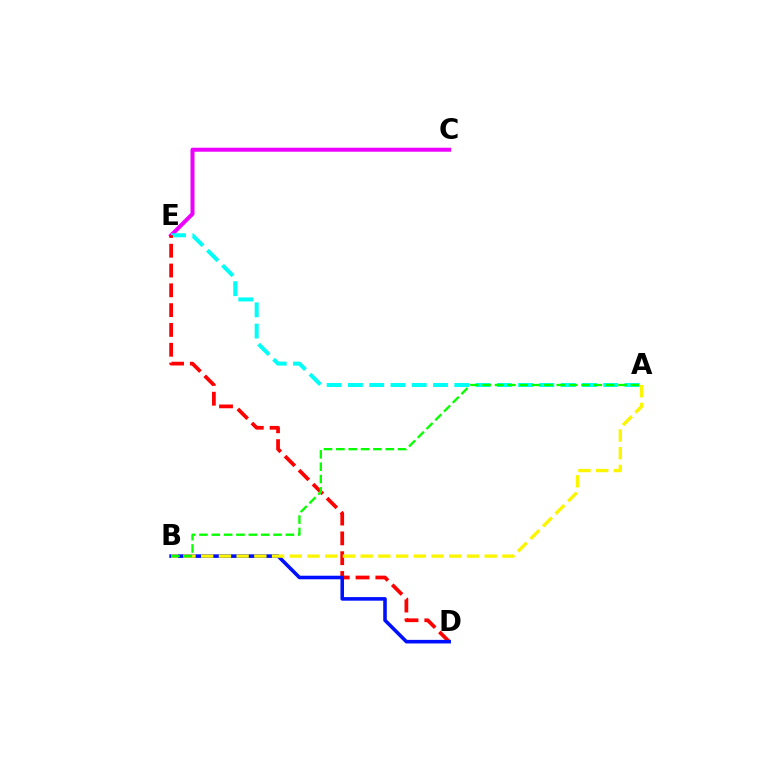{('C', 'E'): [{'color': '#ee00ff', 'line_style': 'solid', 'thickness': 2.88}], ('A', 'E'): [{'color': '#00fff6', 'line_style': 'dashed', 'thickness': 2.89}], ('D', 'E'): [{'color': '#ff0000', 'line_style': 'dashed', 'thickness': 2.69}], ('B', 'D'): [{'color': '#0010ff', 'line_style': 'solid', 'thickness': 2.58}], ('A', 'B'): [{'color': '#fcf500', 'line_style': 'dashed', 'thickness': 2.41}, {'color': '#08ff00', 'line_style': 'dashed', 'thickness': 1.68}]}